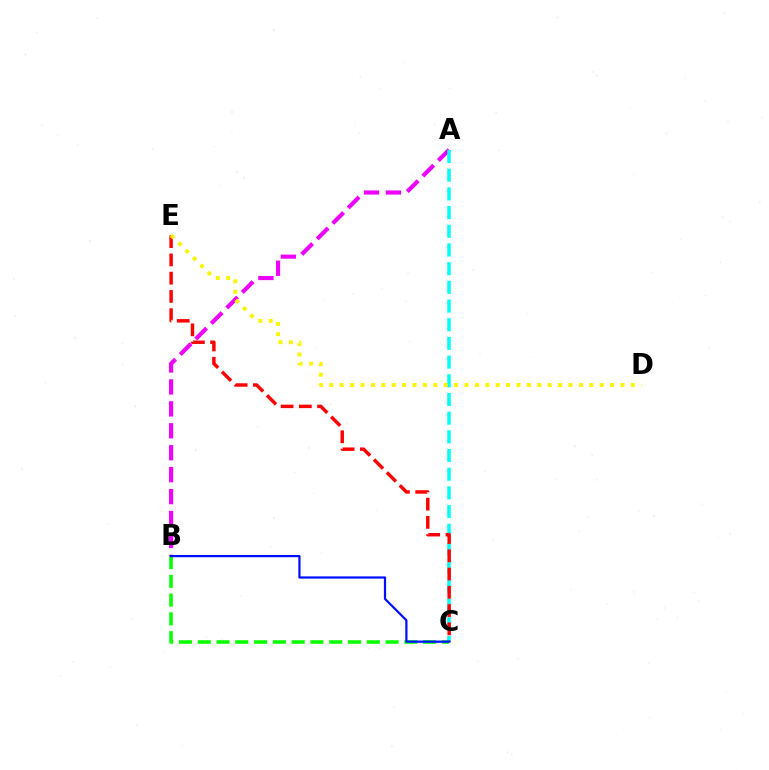{('A', 'B'): [{'color': '#ee00ff', 'line_style': 'dashed', 'thickness': 2.98}], ('B', 'C'): [{'color': '#08ff00', 'line_style': 'dashed', 'thickness': 2.55}, {'color': '#0010ff', 'line_style': 'solid', 'thickness': 1.6}], ('A', 'C'): [{'color': '#00fff6', 'line_style': 'dashed', 'thickness': 2.54}], ('C', 'E'): [{'color': '#ff0000', 'line_style': 'dashed', 'thickness': 2.48}], ('D', 'E'): [{'color': '#fcf500', 'line_style': 'dotted', 'thickness': 2.83}]}